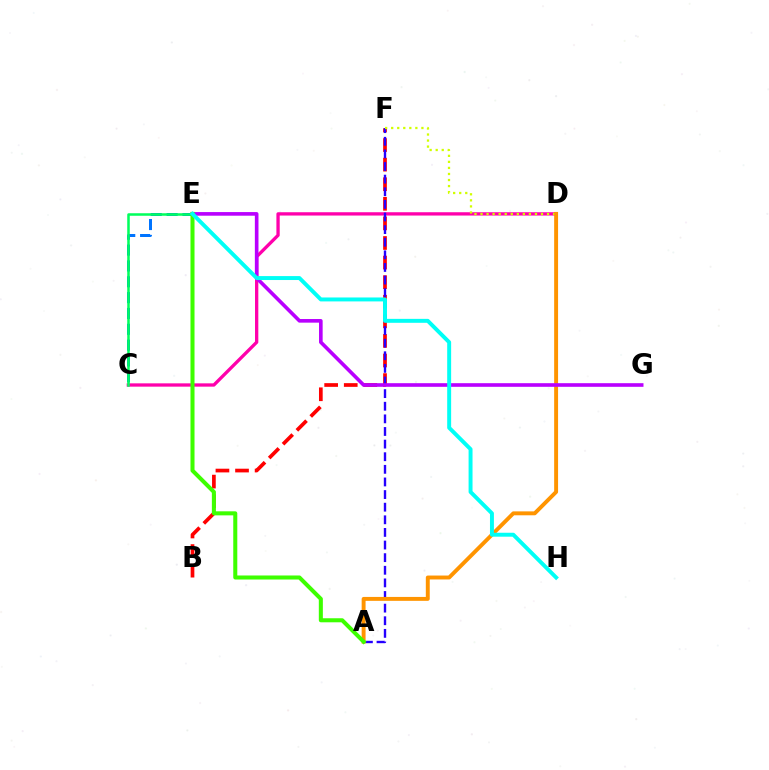{('C', 'D'): [{'color': '#ff00ac', 'line_style': 'solid', 'thickness': 2.38}], ('B', 'F'): [{'color': '#ff0000', 'line_style': 'dashed', 'thickness': 2.66}], ('A', 'F'): [{'color': '#2500ff', 'line_style': 'dashed', 'thickness': 1.71}], ('D', 'F'): [{'color': '#d1ff00', 'line_style': 'dotted', 'thickness': 1.64}], ('A', 'D'): [{'color': '#ff9400', 'line_style': 'solid', 'thickness': 2.82}], ('C', 'E'): [{'color': '#0074ff', 'line_style': 'dashed', 'thickness': 2.15}, {'color': '#00ff5c', 'line_style': 'solid', 'thickness': 1.82}], ('E', 'G'): [{'color': '#b900ff', 'line_style': 'solid', 'thickness': 2.61}], ('A', 'E'): [{'color': '#3dff00', 'line_style': 'solid', 'thickness': 2.91}], ('E', 'H'): [{'color': '#00fff6', 'line_style': 'solid', 'thickness': 2.84}]}